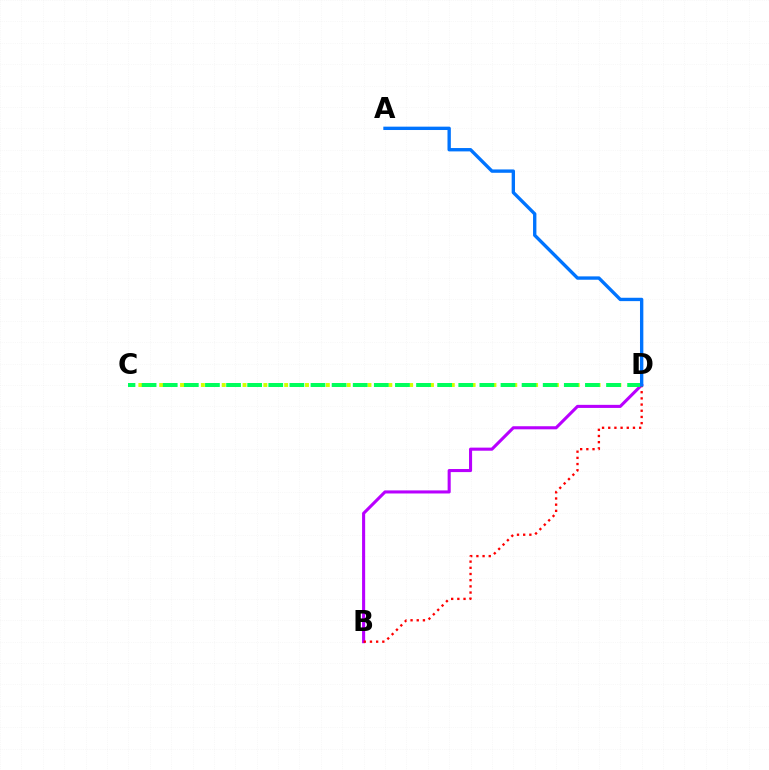{('B', 'D'): [{'color': '#b900ff', 'line_style': 'solid', 'thickness': 2.22}, {'color': '#ff0000', 'line_style': 'dotted', 'thickness': 1.68}], ('C', 'D'): [{'color': '#d1ff00', 'line_style': 'dotted', 'thickness': 2.83}, {'color': '#00ff5c', 'line_style': 'dashed', 'thickness': 2.87}], ('A', 'D'): [{'color': '#0074ff', 'line_style': 'solid', 'thickness': 2.42}]}